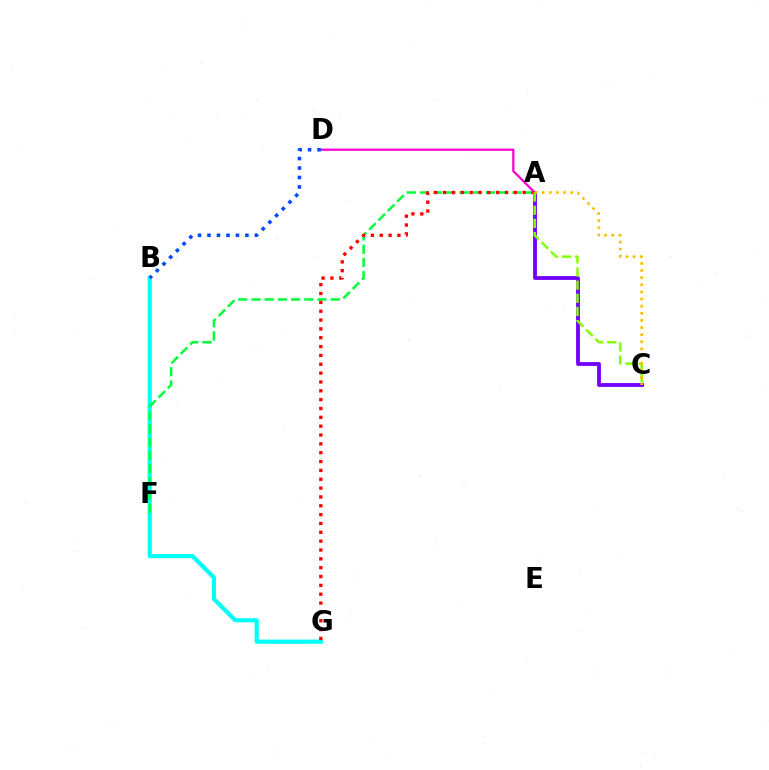{('B', 'G'): [{'color': '#00fff6', 'line_style': 'solid', 'thickness': 3.0}], ('A', 'F'): [{'color': '#00ff39', 'line_style': 'dashed', 'thickness': 1.79}], ('A', 'G'): [{'color': '#ff0000', 'line_style': 'dotted', 'thickness': 2.4}], ('A', 'C'): [{'color': '#7200ff', 'line_style': 'solid', 'thickness': 2.76}, {'color': '#84ff00', 'line_style': 'dashed', 'thickness': 1.79}, {'color': '#ffbd00', 'line_style': 'dotted', 'thickness': 1.94}], ('A', 'D'): [{'color': '#ff00cf', 'line_style': 'solid', 'thickness': 1.63}], ('B', 'D'): [{'color': '#004bff', 'line_style': 'dotted', 'thickness': 2.57}]}